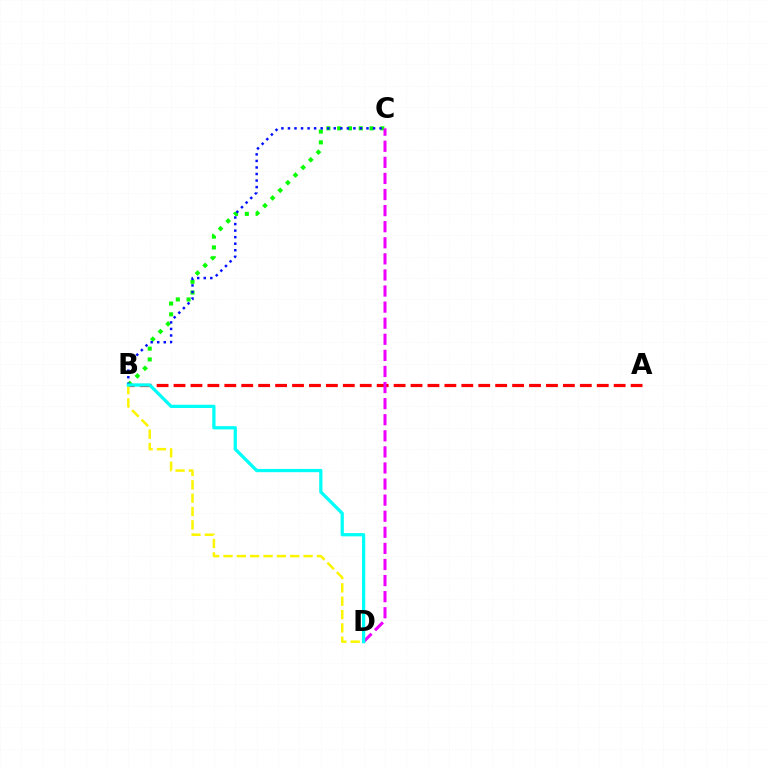{('B', 'C'): [{'color': '#08ff00', 'line_style': 'dotted', 'thickness': 2.93}, {'color': '#0010ff', 'line_style': 'dotted', 'thickness': 1.78}], ('A', 'B'): [{'color': '#ff0000', 'line_style': 'dashed', 'thickness': 2.3}], ('C', 'D'): [{'color': '#ee00ff', 'line_style': 'dashed', 'thickness': 2.19}], ('B', 'D'): [{'color': '#fcf500', 'line_style': 'dashed', 'thickness': 1.81}, {'color': '#00fff6', 'line_style': 'solid', 'thickness': 2.34}]}